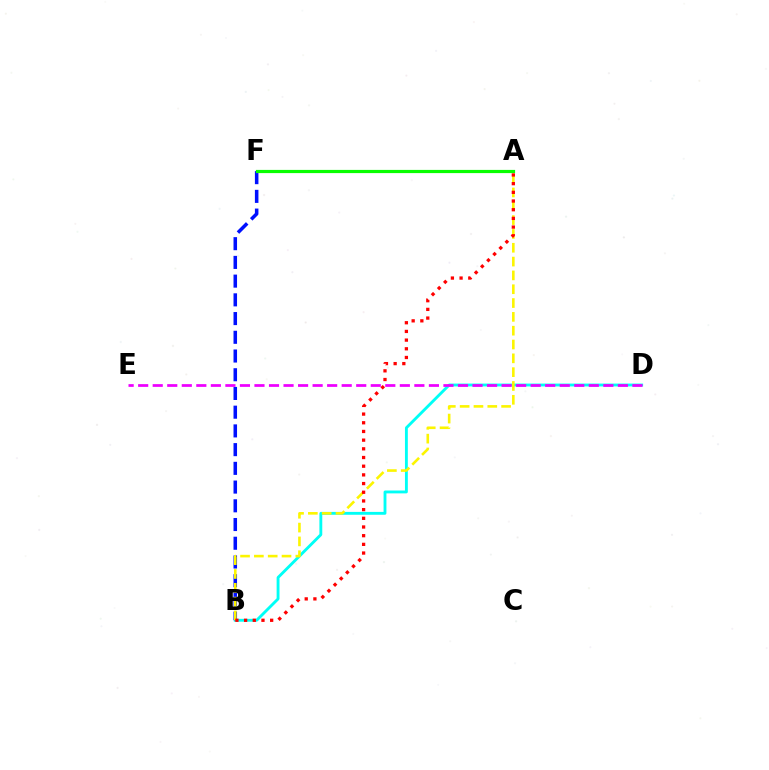{('B', 'D'): [{'color': '#00fff6', 'line_style': 'solid', 'thickness': 2.06}], ('B', 'F'): [{'color': '#0010ff', 'line_style': 'dashed', 'thickness': 2.54}], ('A', 'F'): [{'color': '#08ff00', 'line_style': 'solid', 'thickness': 2.3}], ('A', 'B'): [{'color': '#fcf500', 'line_style': 'dashed', 'thickness': 1.88}, {'color': '#ff0000', 'line_style': 'dotted', 'thickness': 2.36}], ('D', 'E'): [{'color': '#ee00ff', 'line_style': 'dashed', 'thickness': 1.97}]}